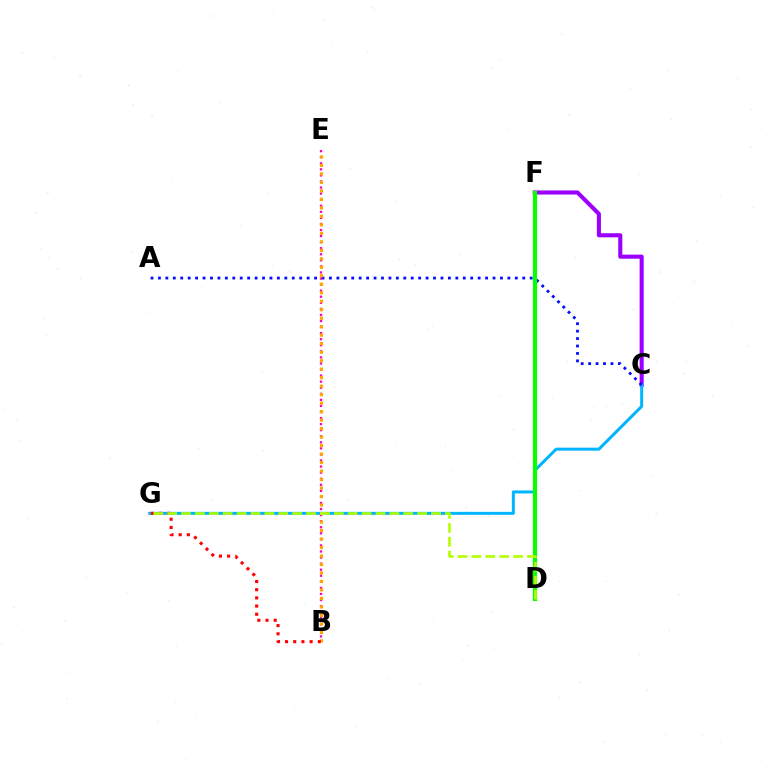{('D', 'F'): [{'color': '#00ff9d', 'line_style': 'solid', 'thickness': 1.83}, {'color': '#08ff00', 'line_style': 'solid', 'thickness': 2.99}], ('C', 'F'): [{'color': '#9b00ff', 'line_style': 'solid', 'thickness': 2.94}], ('C', 'G'): [{'color': '#00b5ff', 'line_style': 'solid', 'thickness': 2.15}], ('A', 'C'): [{'color': '#0010ff', 'line_style': 'dotted', 'thickness': 2.02}], ('B', 'E'): [{'color': '#ff00bd', 'line_style': 'dotted', 'thickness': 1.65}, {'color': '#ffa500', 'line_style': 'dotted', 'thickness': 2.31}], ('B', 'G'): [{'color': '#ff0000', 'line_style': 'dotted', 'thickness': 2.22}], ('D', 'G'): [{'color': '#b3ff00', 'line_style': 'dashed', 'thickness': 1.89}]}